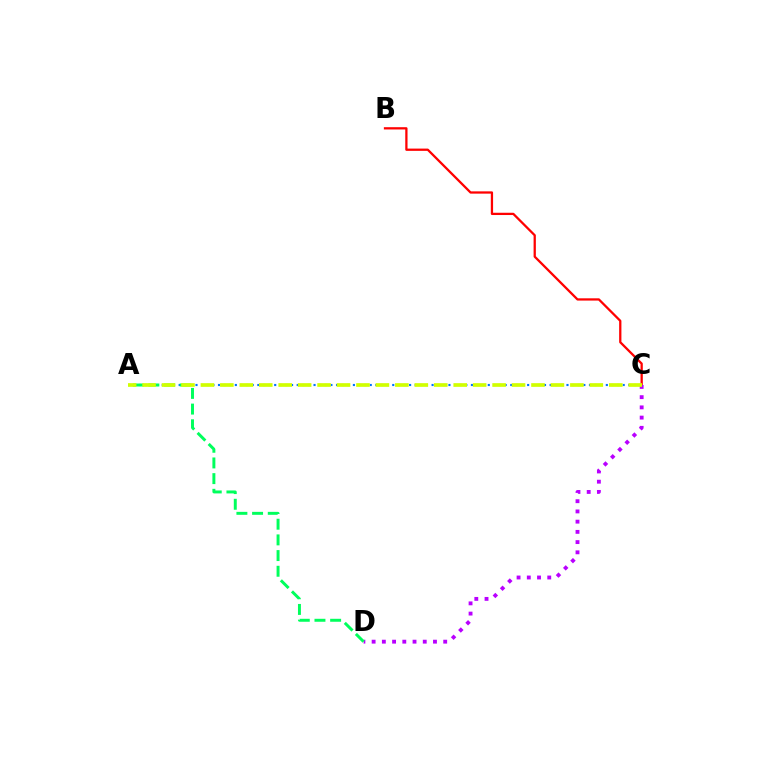{('B', 'C'): [{'color': '#ff0000', 'line_style': 'solid', 'thickness': 1.64}], ('A', 'C'): [{'color': '#0074ff', 'line_style': 'dotted', 'thickness': 1.53}, {'color': '#d1ff00', 'line_style': 'dashed', 'thickness': 2.64}], ('C', 'D'): [{'color': '#b900ff', 'line_style': 'dotted', 'thickness': 2.78}], ('A', 'D'): [{'color': '#00ff5c', 'line_style': 'dashed', 'thickness': 2.13}]}